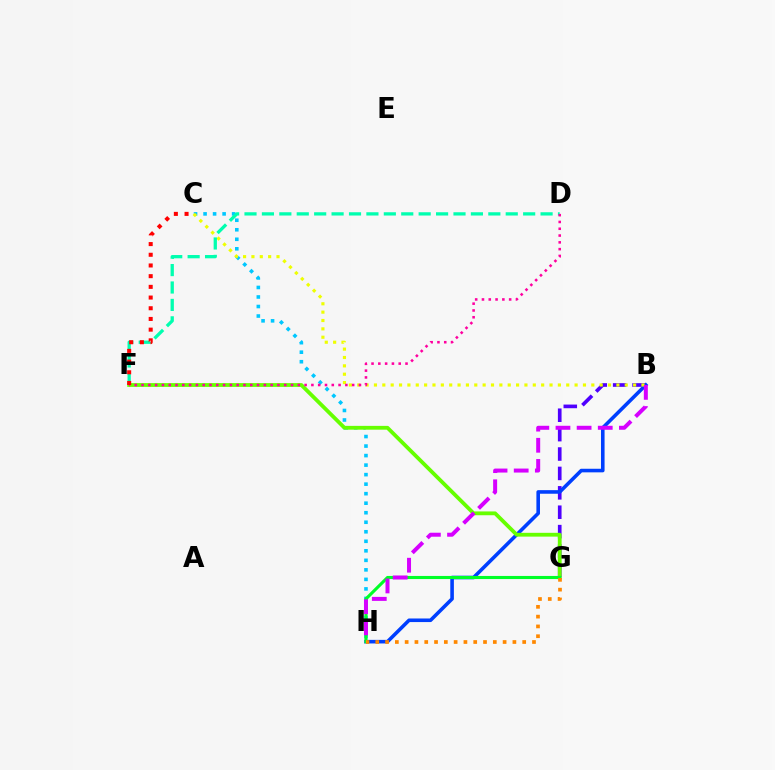{('C', 'H'): [{'color': '#00c7ff', 'line_style': 'dotted', 'thickness': 2.59}], ('B', 'G'): [{'color': '#4f00ff', 'line_style': 'dashed', 'thickness': 2.64}], ('B', 'H'): [{'color': '#003fff', 'line_style': 'solid', 'thickness': 2.58}, {'color': '#d600ff', 'line_style': 'dashed', 'thickness': 2.87}], ('F', 'G'): [{'color': '#66ff00', 'line_style': 'solid', 'thickness': 2.74}], ('G', 'H'): [{'color': '#00ff27', 'line_style': 'solid', 'thickness': 2.23}, {'color': '#ff8800', 'line_style': 'dotted', 'thickness': 2.66}], ('B', 'C'): [{'color': '#eeff00', 'line_style': 'dotted', 'thickness': 2.27}], ('D', 'F'): [{'color': '#00ffaf', 'line_style': 'dashed', 'thickness': 2.37}, {'color': '#ff00a0', 'line_style': 'dotted', 'thickness': 1.85}], ('C', 'F'): [{'color': '#ff0000', 'line_style': 'dotted', 'thickness': 2.91}]}